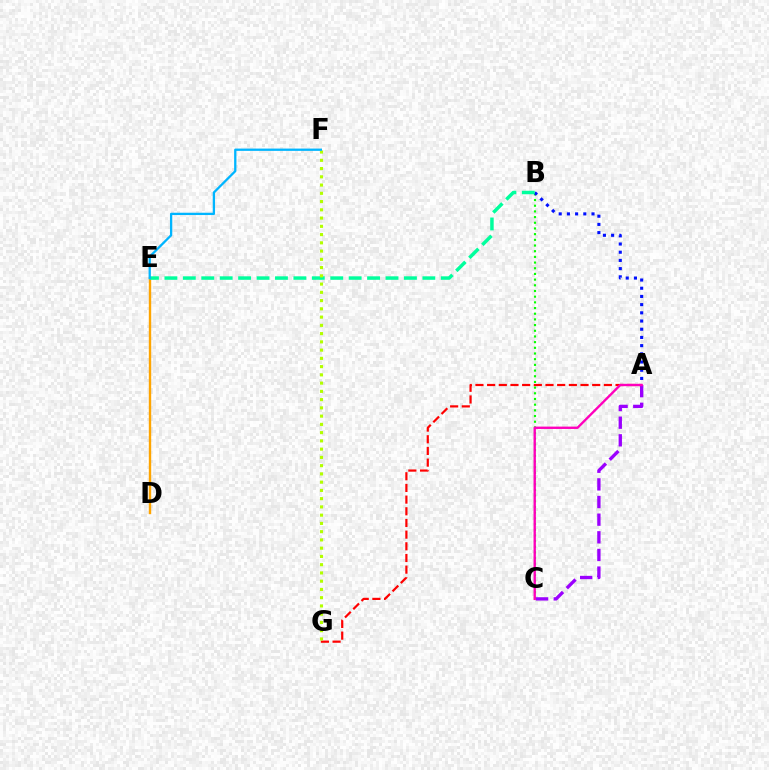{('B', 'C'): [{'color': '#08ff00', 'line_style': 'dotted', 'thickness': 1.54}], ('A', 'B'): [{'color': '#0010ff', 'line_style': 'dotted', 'thickness': 2.23}], ('A', 'G'): [{'color': '#ff0000', 'line_style': 'dashed', 'thickness': 1.59}], ('A', 'C'): [{'color': '#9b00ff', 'line_style': 'dashed', 'thickness': 2.4}, {'color': '#ff00bd', 'line_style': 'solid', 'thickness': 1.7}], ('D', 'E'): [{'color': '#ffa500', 'line_style': 'solid', 'thickness': 1.72}], ('B', 'E'): [{'color': '#00ff9d', 'line_style': 'dashed', 'thickness': 2.5}], ('F', 'G'): [{'color': '#b3ff00', 'line_style': 'dotted', 'thickness': 2.24}], ('E', 'F'): [{'color': '#00b5ff', 'line_style': 'solid', 'thickness': 1.65}]}